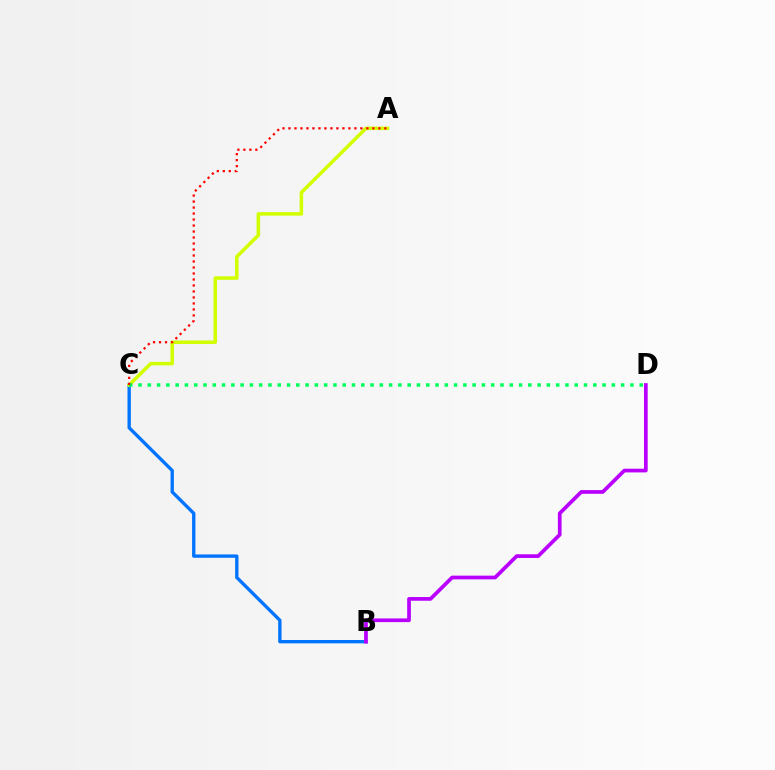{('B', 'C'): [{'color': '#0074ff', 'line_style': 'solid', 'thickness': 2.41}], ('A', 'C'): [{'color': '#d1ff00', 'line_style': 'solid', 'thickness': 2.53}, {'color': '#ff0000', 'line_style': 'dotted', 'thickness': 1.63}], ('C', 'D'): [{'color': '#00ff5c', 'line_style': 'dotted', 'thickness': 2.52}], ('B', 'D'): [{'color': '#b900ff', 'line_style': 'solid', 'thickness': 2.68}]}